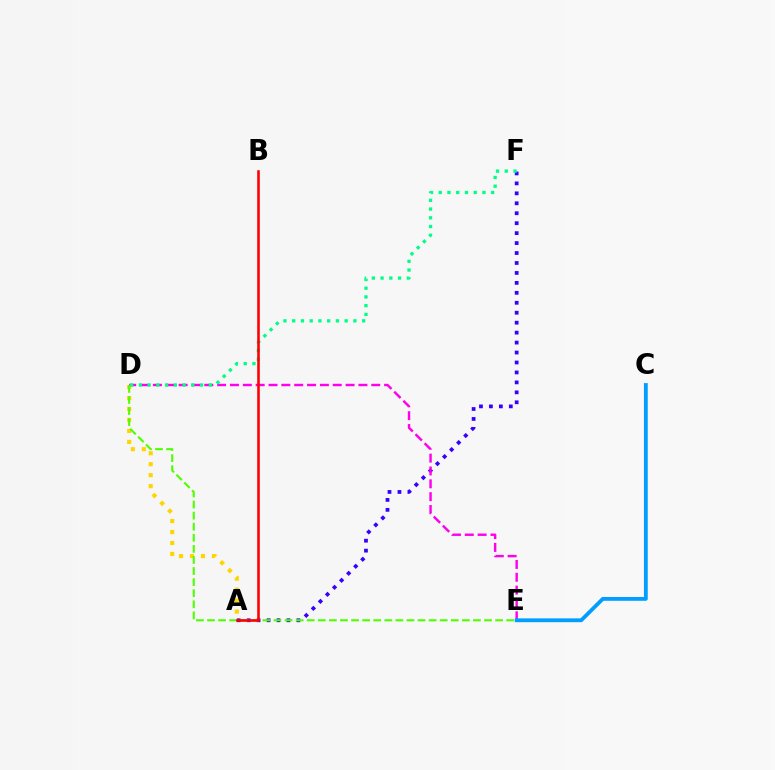{('A', 'F'): [{'color': '#3700ff', 'line_style': 'dotted', 'thickness': 2.7}], ('D', 'E'): [{'color': '#ff00ed', 'line_style': 'dashed', 'thickness': 1.75}, {'color': '#4fff00', 'line_style': 'dashed', 'thickness': 1.51}], ('A', 'D'): [{'color': '#ffd500', 'line_style': 'dotted', 'thickness': 2.98}], ('D', 'F'): [{'color': '#00ff86', 'line_style': 'dotted', 'thickness': 2.38}], ('C', 'E'): [{'color': '#009eff', 'line_style': 'solid', 'thickness': 2.75}], ('A', 'B'): [{'color': '#ff0000', 'line_style': 'solid', 'thickness': 1.86}]}